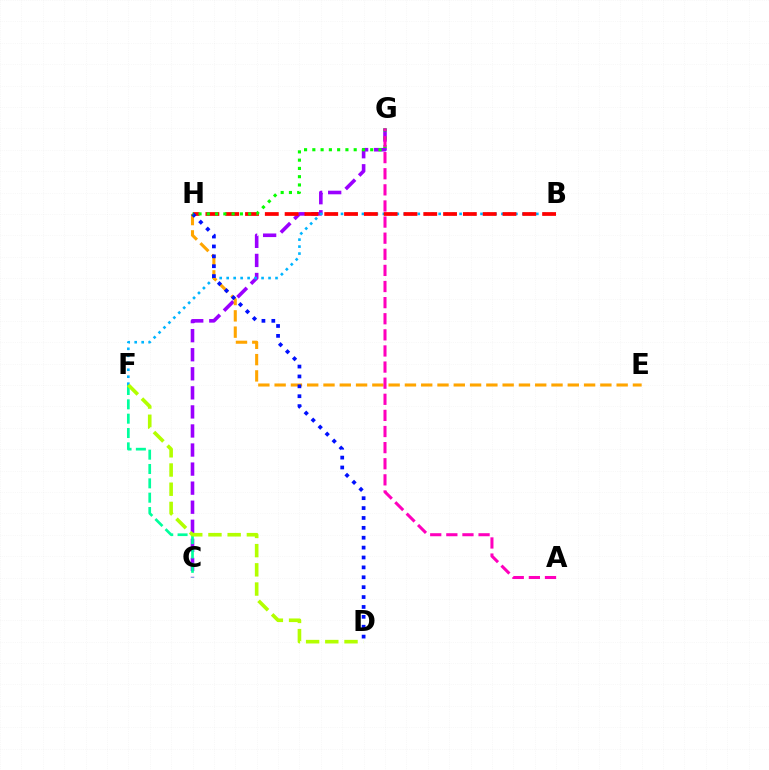{('C', 'G'): [{'color': '#9b00ff', 'line_style': 'dashed', 'thickness': 2.59}], ('C', 'F'): [{'color': '#00ff9d', 'line_style': 'dashed', 'thickness': 1.95}], ('B', 'F'): [{'color': '#00b5ff', 'line_style': 'dotted', 'thickness': 1.9}], ('E', 'H'): [{'color': '#ffa500', 'line_style': 'dashed', 'thickness': 2.21}], ('B', 'H'): [{'color': '#ff0000', 'line_style': 'dashed', 'thickness': 2.69}], ('D', 'H'): [{'color': '#0010ff', 'line_style': 'dotted', 'thickness': 2.69}], ('G', 'H'): [{'color': '#08ff00', 'line_style': 'dotted', 'thickness': 2.25}], ('D', 'F'): [{'color': '#b3ff00', 'line_style': 'dashed', 'thickness': 2.61}], ('A', 'G'): [{'color': '#ff00bd', 'line_style': 'dashed', 'thickness': 2.19}]}